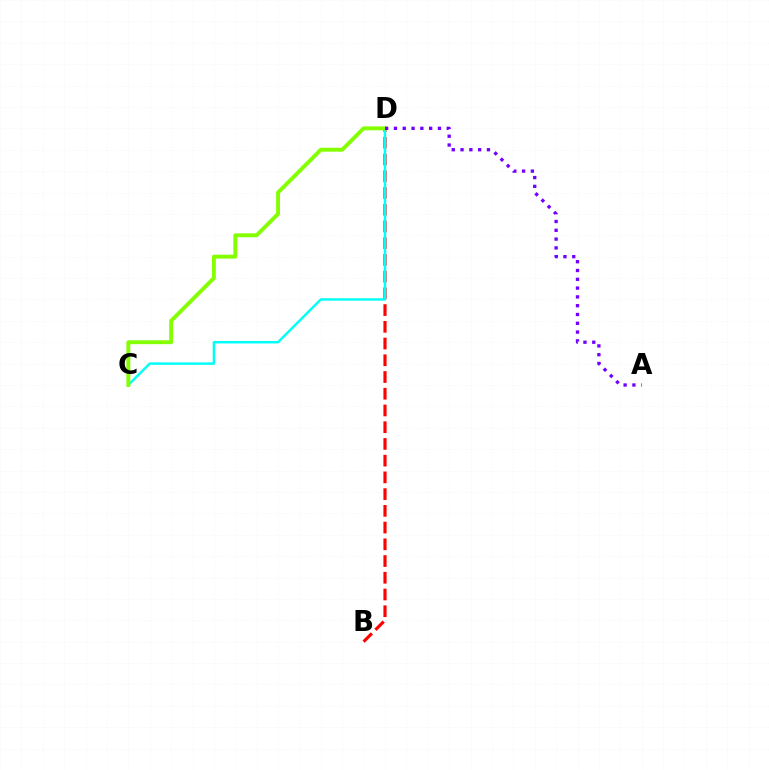{('B', 'D'): [{'color': '#ff0000', 'line_style': 'dashed', 'thickness': 2.27}], ('C', 'D'): [{'color': '#00fff6', 'line_style': 'solid', 'thickness': 1.77}, {'color': '#84ff00', 'line_style': 'solid', 'thickness': 2.8}], ('A', 'D'): [{'color': '#7200ff', 'line_style': 'dotted', 'thickness': 2.39}]}